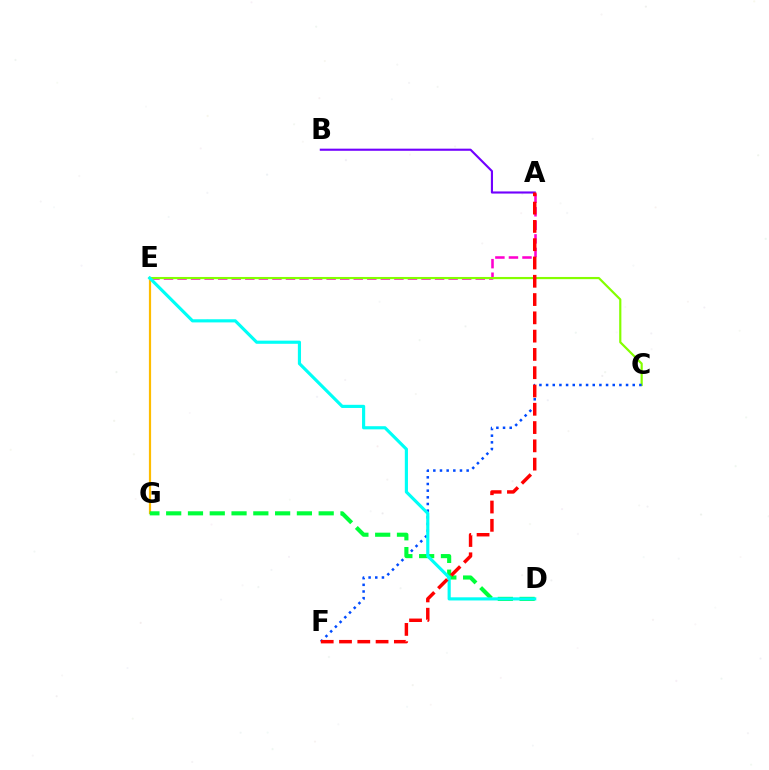{('A', 'E'): [{'color': '#ff00cf', 'line_style': 'dashed', 'thickness': 1.84}], ('C', 'E'): [{'color': '#84ff00', 'line_style': 'solid', 'thickness': 1.58}], ('E', 'G'): [{'color': '#ffbd00', 'line_style': 'solid', 'thickness': 1.59}], ('A', 'B'): [{'color': '#7200ff', 'line_style': 'solid', 'thickness': 1.53}], ('C', 'F'): [{'color': '#004bff', 'line_style': 'dotted', 'thickness': 1.81}], ('D', 'G'): [{'color': '#00ff39', 'line_style': 'dashed', 'thickness': 2.96}], ('D', 'E'): [{'color': '#00fff6', 'line_style': 'solid', 'thickness': 2.27}], ('A', 'F'): [{'color': '#ff0000', 'line_style': 'dashed', 'thickness': 2.48}]}